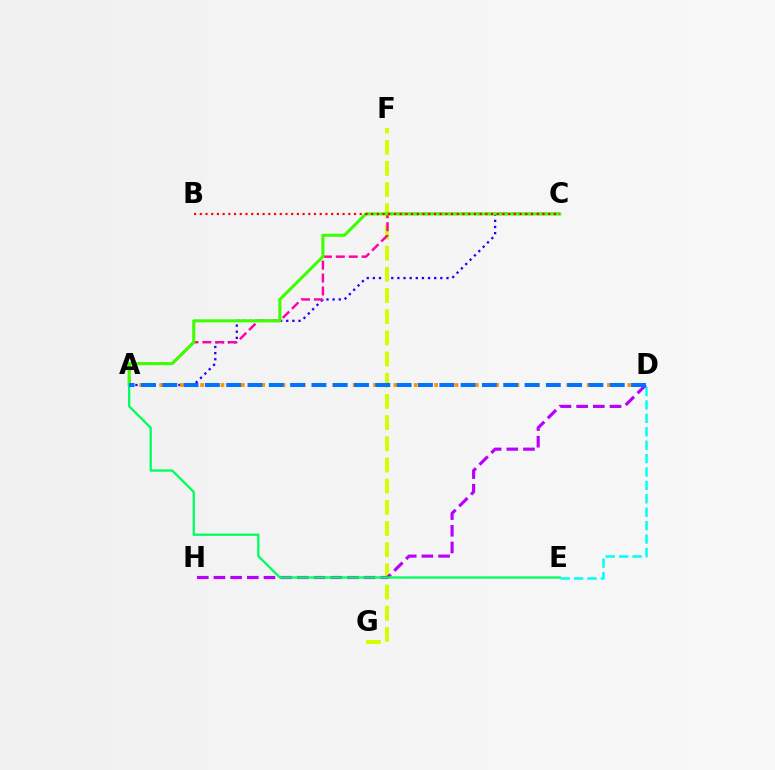{('A', 'C'): [{'color': '#2500ff', 'line_style': 'dotted', 'thickness': 1.67}, {'color': '#ff00ac', 'line_style': 'dashed', 'thickness': 1.76}, {'color': '#3dff00', 'line_style': 'solid', 'thickness': 2.22}], ('D', 'E'): [{'color': '#00fff6', 'line_style': 'dashed', 'thickness': 1.82}], ('F', 'G'): [{'color': '#d1ff00', 'line_style': 'dashed', 'thickness': 2.88}], ('D', 'H'): [{'color': '#b900ff', 'line_style': 'dashed', 'thickness': 2.26}], ('A', 'D'): [{'color': '#ff9400', 'line_style': 'dotted', 'thickness': 2.76}, {'color': '#0074ff', 'line_style': 'dashed', 'thickness': 2.9}], ('A', 'E'): [{'color': '#00ff5c', 'line_style': 'solid', 'thickness': 1.65}], ('B', 'C'): [{'color': '#ff0000', 'line_style': 'dotted', 'thickness': 1.55}]}